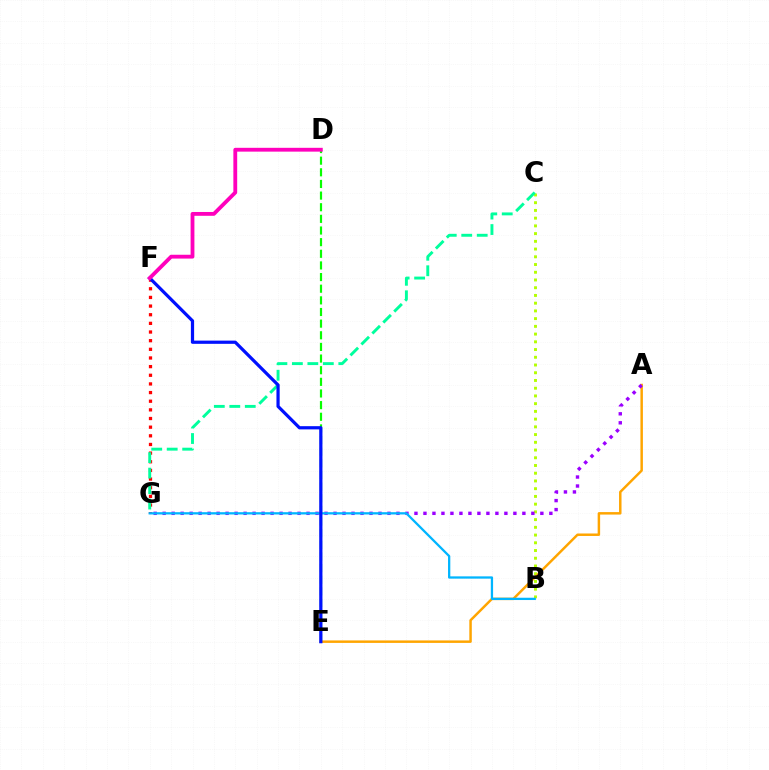{('F', 'G'): [{'color': '#ff0000', 'line_style': 'dotted', 'thickness': 2.35}], ('B', 'C'): [{'color': '#b3ff00', 'line_style': 'dotted', 'thickness': 2.1}], ('C', 'G'): [{'color': '#00ff9d', 'line_style': 'dashed', 'thickness': 2.1}], ('D', 'E'): [{'color': '#08ff00', 'line_style': 'dashed', 'thickness': 1.58}], ('A', 'E'): [{'color': '#ffa500', 'line_style': 'solid', 'thickness': 1.78}], ('A', 'G'): [{'color': '#9b00ff', 'line_style': 'dotted', 'thickness': 2.44}], ('B', 'G'): [{'color': '#00b5ff', 'line_style': 'solid', 'thickness': 1.64}], ('E', 'F'): [{'color': '#0010ff', 'line_style': 'solid', 'thickness': 2.32}], ('D', 'F'): [{'color': '#ff00bd', 'line_style': 'solid', 'thickness': 2.75}]}